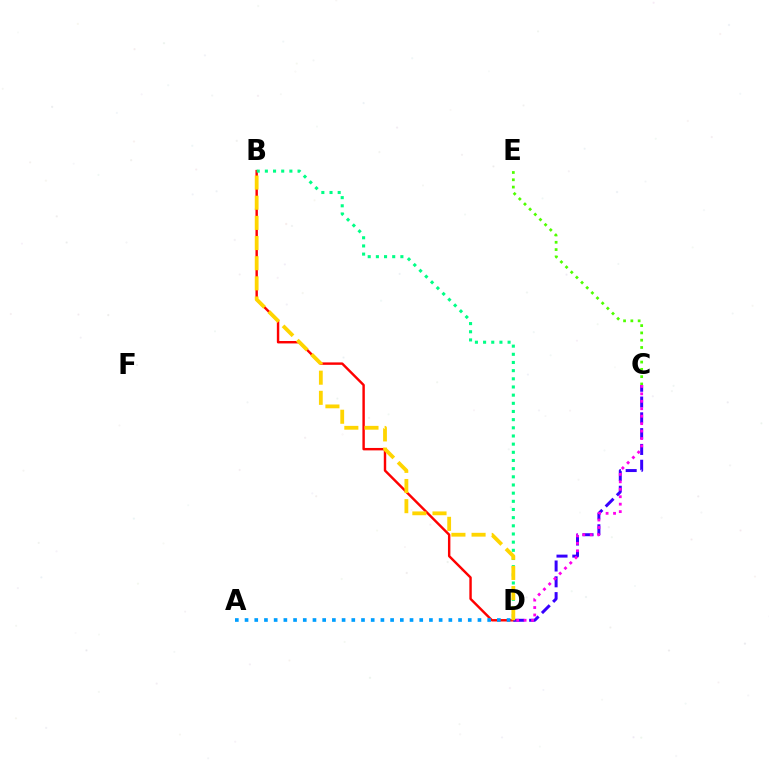{('B', 'D'): [{'color': '#ff0000', 'line_style': 'solid', 'thickness': 1.75}, {'color': '#00ff86', 'line_style': 'dotted', 'thickness': 2.22}, {'color': '#ffd500', 'line_style': 'dashed', 'thickness': 2.74}], ('C', 'D'): [{'color': '#3700ff', 'line_style': 'dashed', 'thickness': 2.15}, {'color': '#ff00ed', 'line_style': 'dotted', 'thickness': 2.02}], ('A', 'D'): [{'color': '#009eff', 'line_style': 'dotted', 'thickness': 2.64}], ('C', 'E'): [{'color': '#4fff00', 'line_style': 'dotted', 'thickness': 1.98}]}